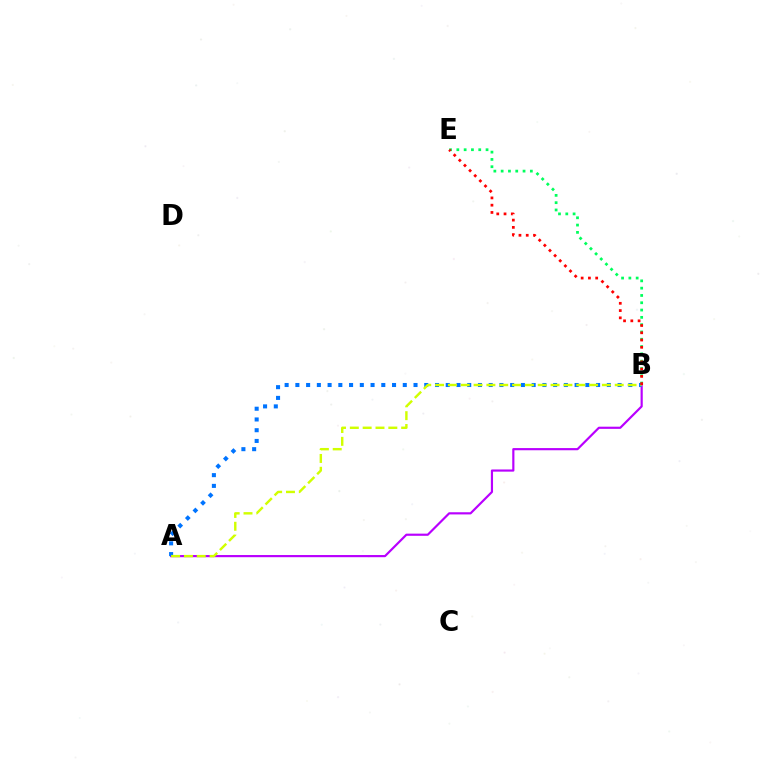{('A', 'B'): [{'color': '#b900ff', 'line_style': 'solid', 'thickness': 1.57}, {'color': '#0074ff', 'line_style': 'dotted', 'thickness': 2.92}, {'color': '#d1ff00', 'line_style': 'dashed', 'thickness': 1.74}], ('B', 'E'): [{'color': '#00ff5c', 'line_style': 'dotted', 'thickness': 1.98}, {'color': '#ff0000', 'line_style': 'dotted', 'thickness': 1.97}]}